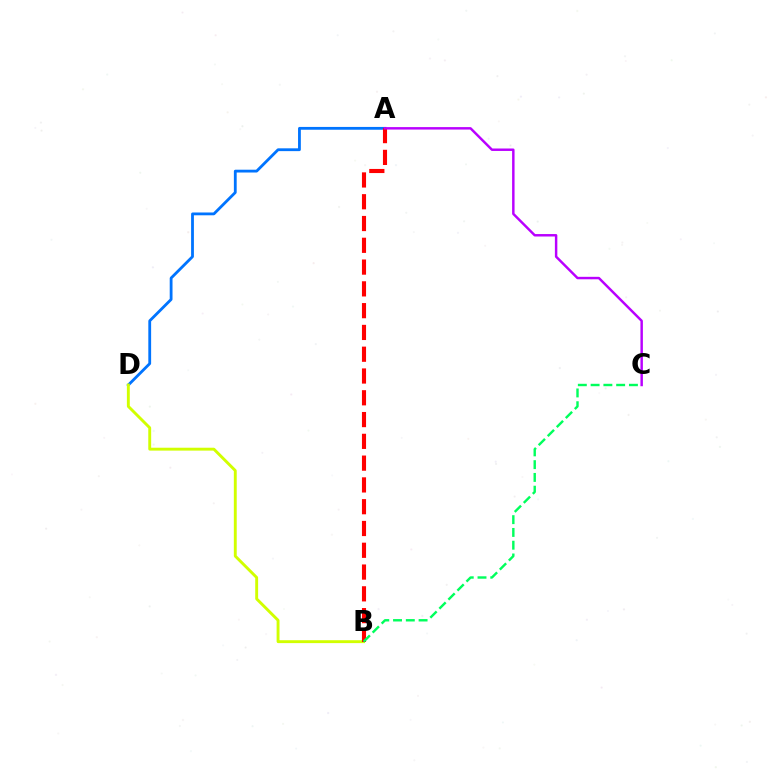{('A', 'D'): [{'color': '#0074ff', 'line_style': 'solid', 'thickness': 2.02}], ('B', 'D'): [{'color': '#d1ff00', 'line_style': 'solid', 'thickness': 2.08}], ('A', 'B'): [{'color': '#ff0000', 'line_style': 'dashed', 'thickness': 2.96}], ('A', 'C'): [{'color': '#b900ff', 'line_style': 'solid', 'thickness': 1.77}], ('B', 'C'): [{'color': '#00ff5c', 'line_style': 'dashed', 'thickness': 1.74}]}